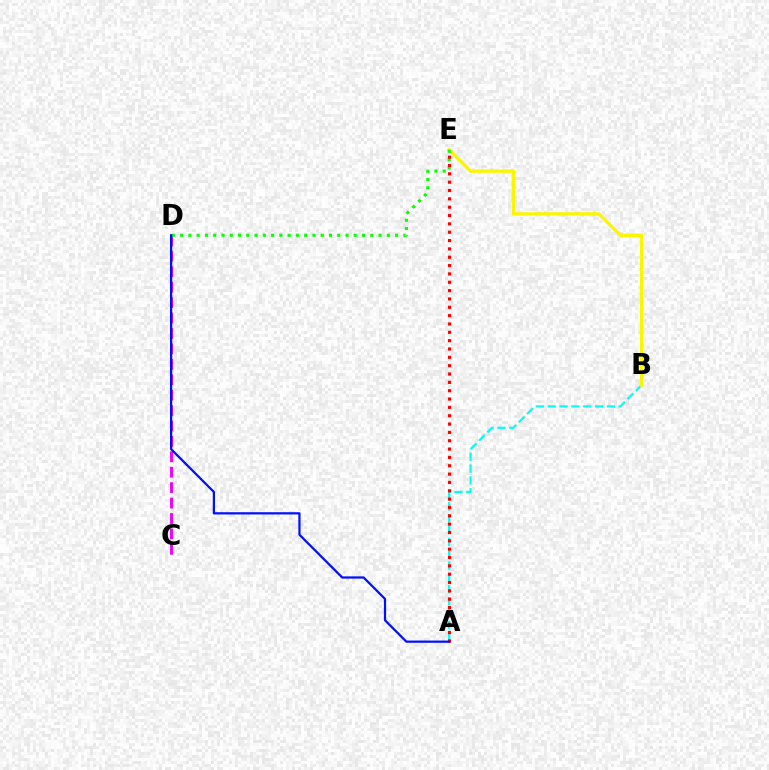{('A', 'B'): [{'color': '#00fff6', 'line_style': 'dashed', 'thickness': 1.61}], ('C', 'D'): [{'color': '#ee00ff', 'line_style': 'dashed', 'thickness': 2.1}], ('B', 'E'): [{'color': '#fcf500', 'line_style': 'solid', 'thickness': 2.4}], ('D', 'E'): [{'color': '#08ff00', 'line_style': 'dotted', 'thickness': 2.25}], ('A', 'E'): [{'color': '#ff0000', 'line_style': 'dotted', 'thickness': 2.27}], ('A', 'D'): [{'color': '#0010ff', 'line_style': 'solid', 'thickness': 1.61}]}